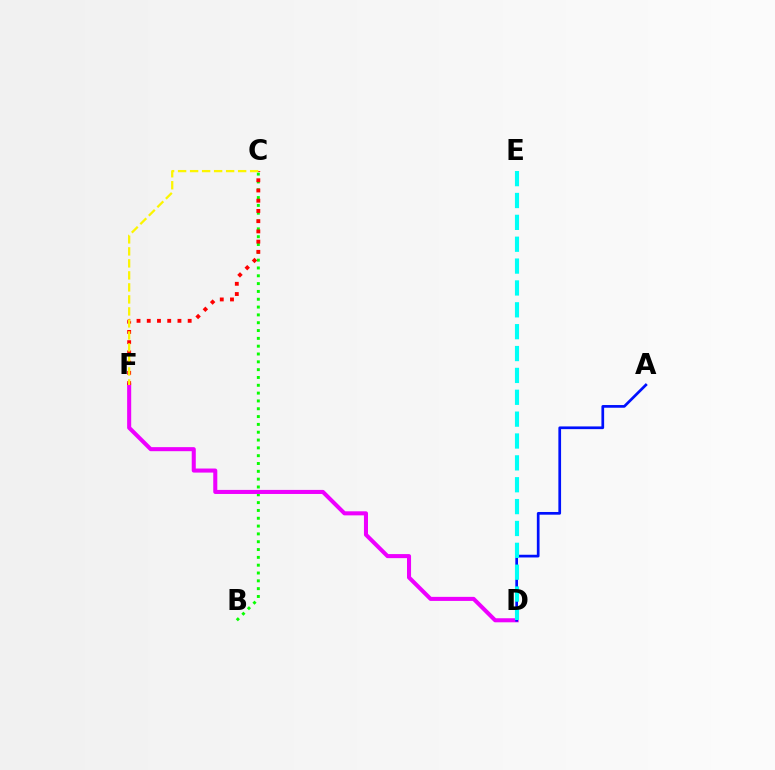{('B', 'C'): [{'color': '#08ff00', 'line_style': 'dotted', 'thickness': 2.13}], ('D', 'F'): [{'color': '#ee00ff', 'line_style': 'solid', 'thickness': 2.92}], ('A', 'D'): [{'color': '#0010ff', 'line_style': 'solid', 'thickness': 1.95}], ('D', 'E'): [{'color': '#00fff6', 'line_style': 'dashed', 'thickness': 2.97}], ('C', 'F'): [{'color': '#ff0000', 'line_style': 'dotted', 'thickness': 2.78}, {'color': '#fcf500', 'line_style': 'dashed', 'thickness': 1.63}]}